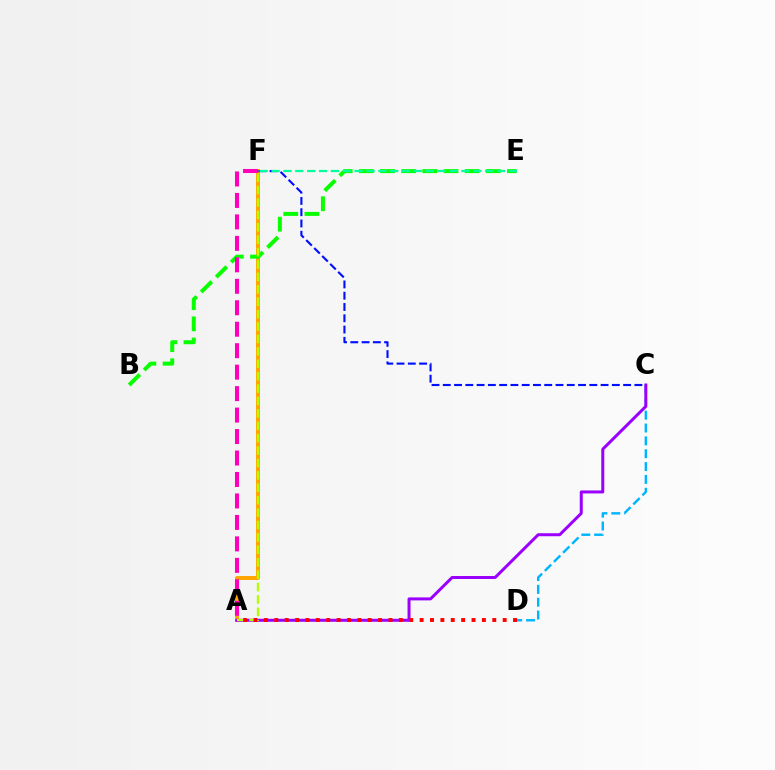{('A', 'F'): [{'color': '#ffa500', 'line_style': 'solid', 'thickness': 2.86}, {'color': '#b3ff00', 'line_style': 'dashed', 'thickness': 1.69}, {'color': '#ff00bd', 'line_style': 'dashed', 'thickness': 2.92}], ('C', 'D'): [{'color': '#00b5ff', 'line_style': 'dashed', 'thickness': 1.75}], ('A', 'C'): [{'color': '#9b00ff', 'line_style': 'solid', 'thickness': 2.16}], ('B', 'E'): [{'color': '#08ff00', 'line_style': 'dashed', 'thickness': 2.87}], ('C', 'F'): [{'color': '#0010ff', 'line_style': 'dashed', 'thickness': 1.53}], ('E', 'F'): [{'color': '#00ff9d', 'line_style': 'dashed', 'thickness': 1.61}], ('A', 'D'): [{'color': '#ff0000', 'line_style': 'dotted', 'thickness': 2.82}]}